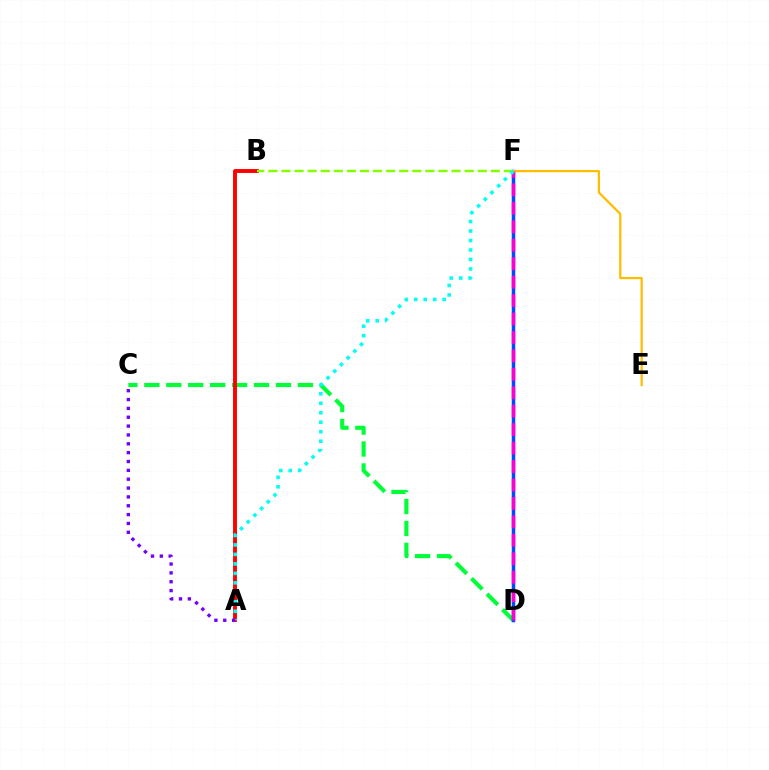{('C', 'D'): [{'color': '#00ff39', 'line_style': 'dashed', 'thickness': 2.98}], ('D', 'F'): [{'color': '#004bff', 'line_style': 'solid', 'thickness': 2.52}, {'color': '#ff00cf', 'line_style': 'dashed', 'thickness': 2.51}], ('E', 'F'): [{'color': '#ffbd00', 'line_style': 'solid', 'thickness': 1.62}], ('A', 'B'): [{'color': '#ff0000', 'line_style': 'solid', 'thickness': 2.8}], ('B', 'F'): [{'color': '#84ff00', 'line_style': 'dashed', 'thickness': 1.78}], ('A', 'F'): [{'color': '#00fff6', 'line_style': 'dotted', 'thickness': 2.58}], ('A', 'C'): [{'color': '#7200ff', 'line_style': 'dotted', 'thickness': 2.4}]}